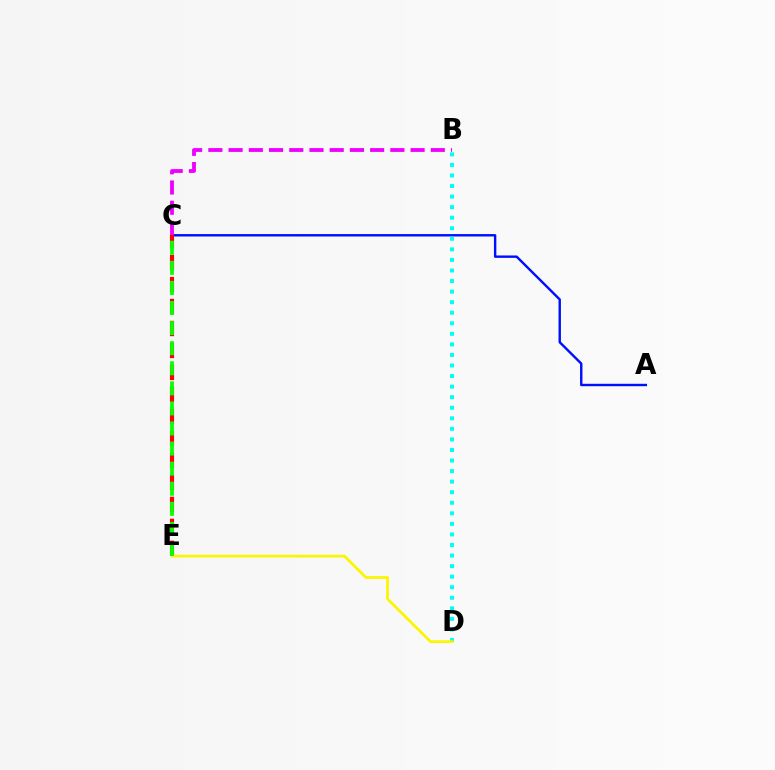{('A', 'C'): [{'color': '#0010ff', 'line_style': 'solid', 'thickness': 1.74}], ('B', 'D'): [{'color': '#00fff6', 'line_style': 'dotted', 'thickness': 2.87}], ('B', 'C'): [{'color': '#ee00ff', 'line_style': 'dashed', 'thickness': 2.75}], ('C', 'E'): [{'color': '#ff0000', 'line_style': 'dashed', 'thickness': 2.99}, {'color': '#08ff00', 'line_style': 'dashed', 'thickness': 2.73}], ('D', 'E'): [{'color': '#fcf500', 'line_style': 'solid', 'thickness': 1.98}]}